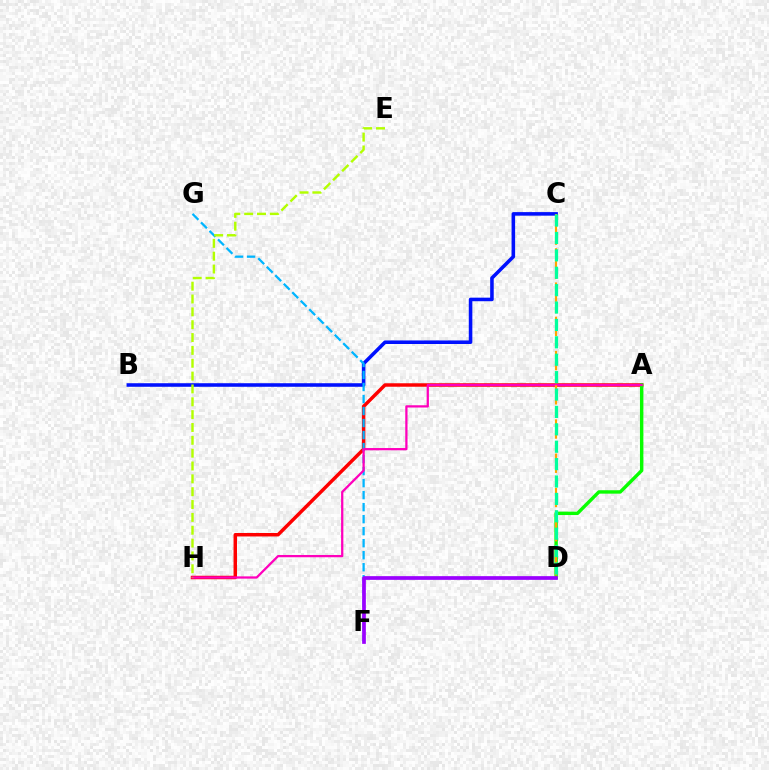{('A', 'H'): [{'color': '#ff0000', 'line_style': 'solid', 'thickness': 2.5}, {'color': '#ff00bd', 'line_style': 'solid', 'thickness': 1.63}], ('B', 'C'): [{'color': '#0010ff', 'line_style': 'solid', 'thickness': 2.56}], ('F', 'G'): [{'color': '#00b5ff', 'line_style': 'dashed', 'thickness': 1.63}], ('A', 'D'): [{'color': '#08ff00', 'line_style': 'solid', 'thickness': 2.45}], ('D', 'F'): [{'color': '#9b00ff', 'line_style': 'solid', 'thickness': 2.67}], ('C', 'D'): [{'color': '#ffa500', 'line_style': 'dashed', 'thickness': 1.55}, {'color': '#00ff9d', 'line_style': 'dashed', 'thickness': 2.36}], ('E', 'H'): [{'color': '#b3ff00', 'line_style': 'dashed', 'thickness': 1.74}]}